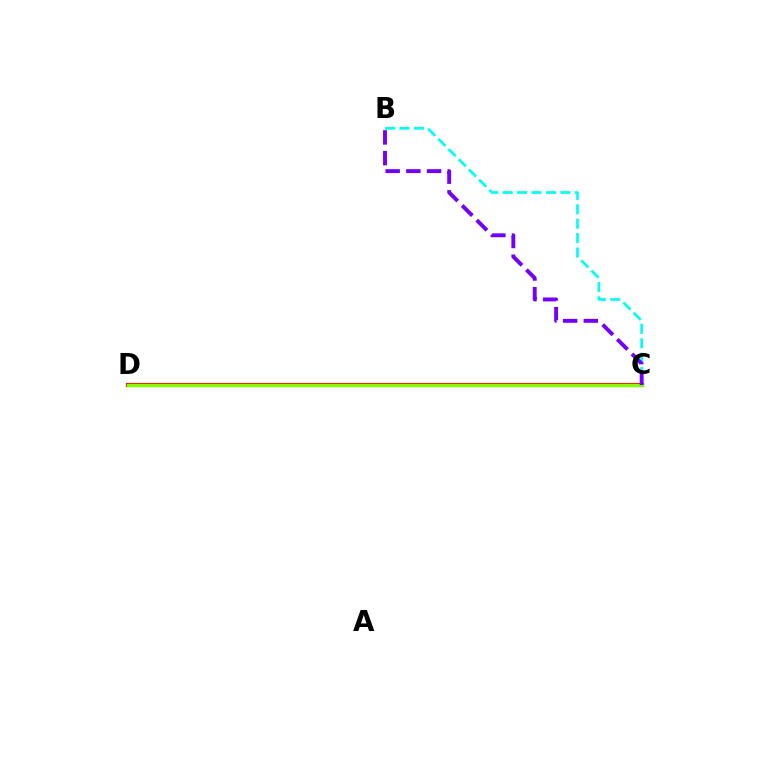{('C', 'D'): [{'color': '#ff0000', 'line_style': 'solid', 'thickness': 2.99}, {'color': '#84ff00', 'line_style': 'solid', 'thickness': 2.43}], ('B', 'C'): [{'color': '#00fff6', 'line_style': 'dashed', 'thickness': 1.96}, {'color': '#7200ff', 'line_style': 'dashed', 'thickness': 2.81}]}